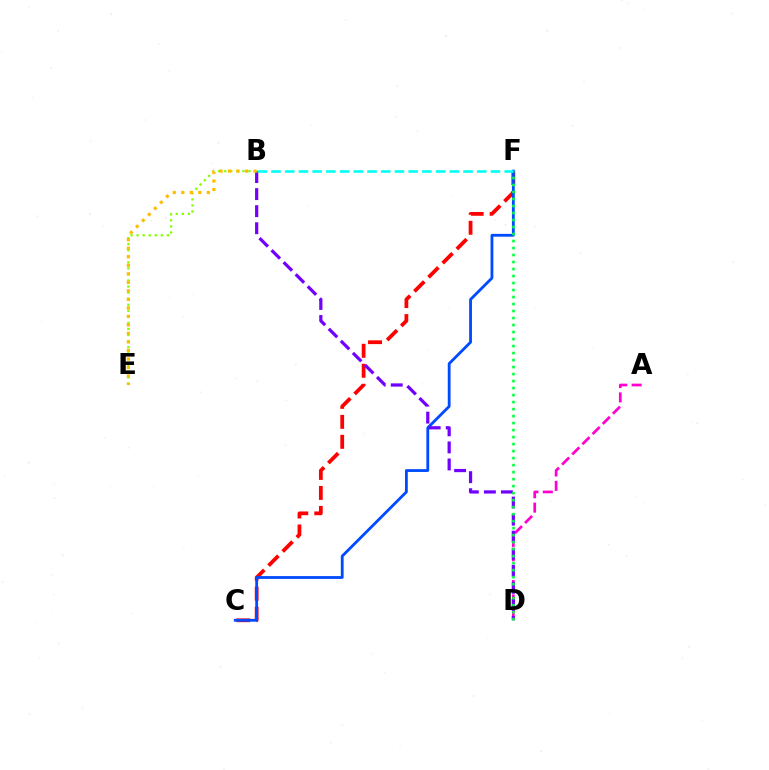{('A', 'D'): [{'color': '#ff00cf', 'line_style': 'dashed', 'thickness': 1.95}], ('C', 'F'): [{'color': '#ff0000', 'line_style': 'dashed', 'thickness': 2.71}, {'color': '#004bff', 'line_style': 'solid', 'thickness': 2.02}], ('B', 'D'): [{'color': '#7200ff', 'line_style': 'dashed', 'thickness': 2.32}], ('B', 'E'): [{'color': '#84ff00', 'line_style': 'dotted', 'thickness': 1.65}, {'color': '#ffbd00', 'line_style': 'dotted', 'thickness': 2.31}], ('D', 'F'): [{'color': '#00ff39', 'line_style': 'dotted', 'thickness': 1.9}], ('B', 'F'): [{'color': '#00fff6', 'line_style': 'dashed', 'thickness': 1.86}]}